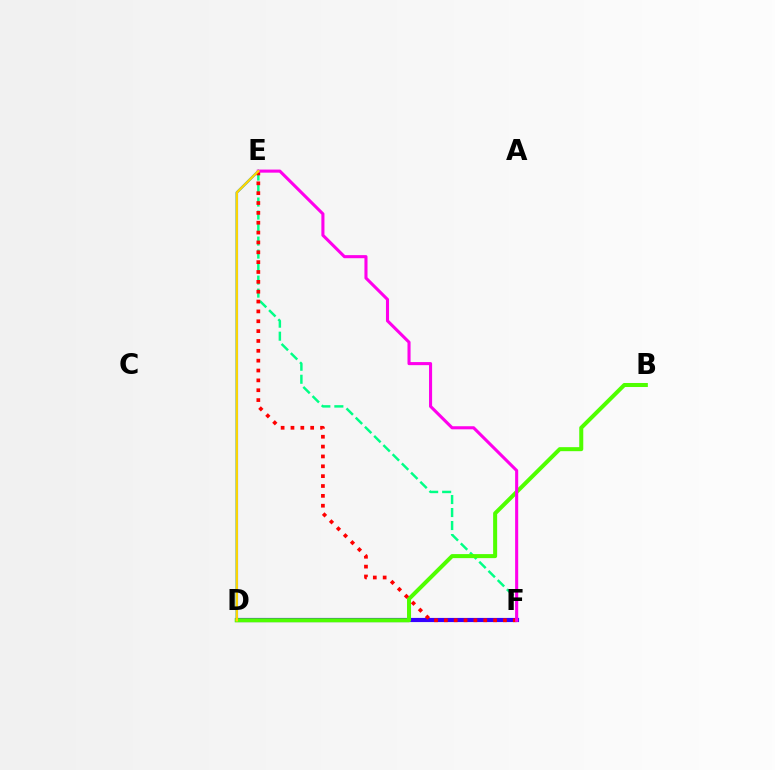{('D', 'F'): [{'color': '#3700ff', 'line_style': 'solid', 'thickness': 2.99}], ('D', 'E'): [{'color': '#009eff', 'line_style': 'solid', 'thickness': 1.82}, {'color': '#ffd500', 'line_style': 'solid', 'thickness': 1.67}], ('E', 'F'): [{'color': '#00ff86', 'line_style': 'dashed', 'thickness': 1.77}, {'color': '#ff0000', 'line_style': 'dotted', 'thickness': 2.68}, {'color': '#ff00ed', 'line_style': 'solid', 'thickness': 2.22}], ('B', 'D'): [{'color': '#4fff00', 'line_style': 'solid', 'thickness': 2.9}]}